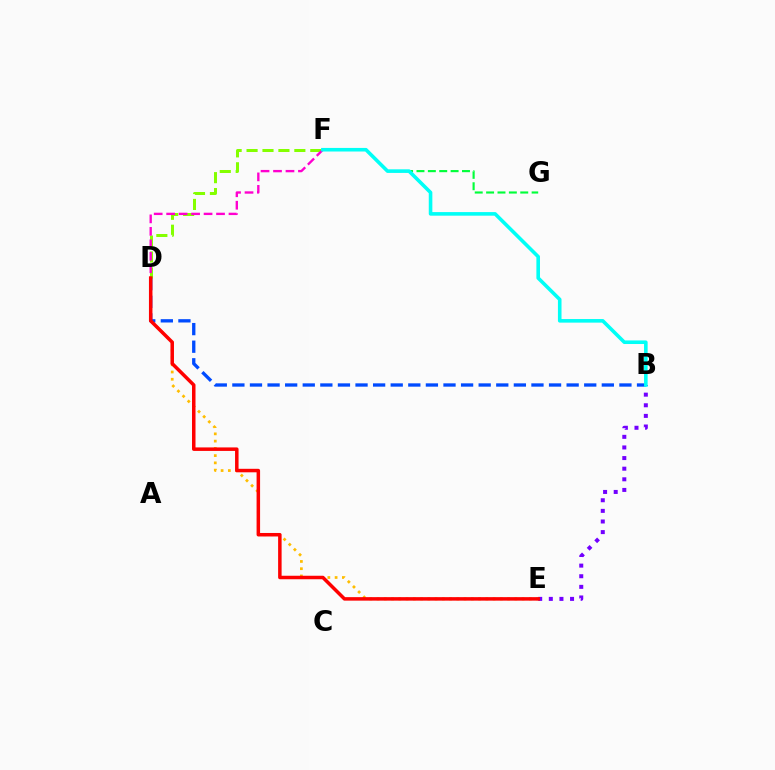{('B', 'E'): [{'color': '#7200ff', 'line_style': 'dotted', 'thickness': 2.88}], ('D', 'F'): [{'color': '#84ff00', 'line_style': 'dashed', 'thickness': 2.16}, {'color': '#ff00cf', 'line_style': 'dashed', 'thickness': 1.69}], ('D', 'E'): [{'color': '#ffbd00', 'line_style': 'dotted', 'thickness': 1.97}, {'color': '#ff0000', 'line_style': 'solid', 'thickness': 2.52}], ('B', 'D'): [{'color': '#004bff', 'line_style': 'dashed', 'thickness': 2.39}], ('F', 'G'): [{'color': '#00ff39', 'line_style': 'dashed', 'thickness': 1.55}], ('B', 'F'): [{'color': '#00fff6', 'line_style': 'solid', 'thickness': 2.58}]}